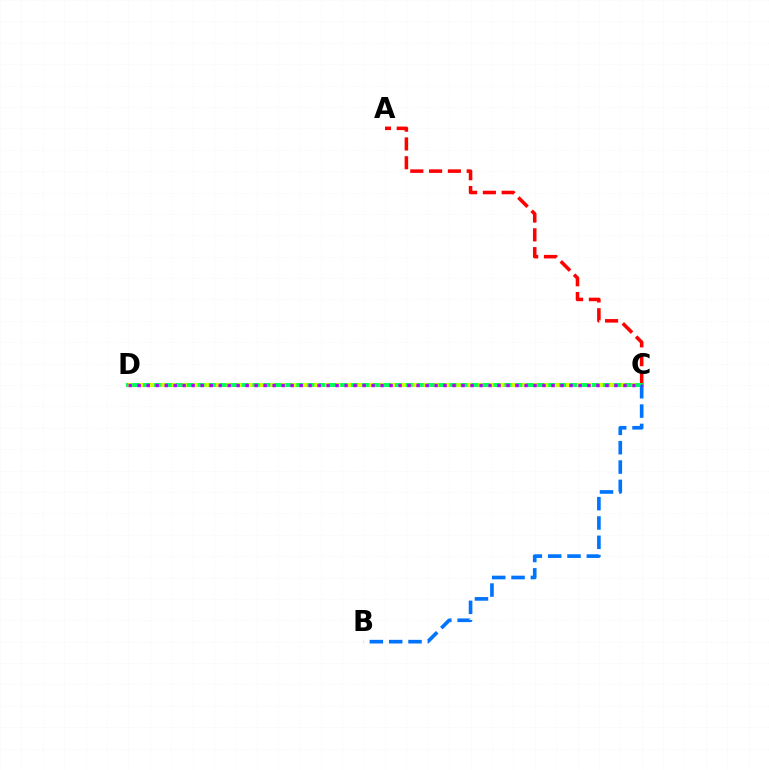{('A', 'C'): [{'color': '#ff0000', 'line_style': 'dashed', 'thickness': 2.55}], ('C', 'D'): [{'color': '#00ff5c', 'line_style': 'solid', 'thickness': 2.84}, {'color': '#d1ff00', 'line_style': 'dotted', 'thickness': 2.97}, {'color': '#b900ff', 'line_style': 'dotted', 'thickness': 2.44}], ('B', 'C'): [{'color': '#0074ff', 'line_style': 'dashed', 'thickness': 2.63}]}